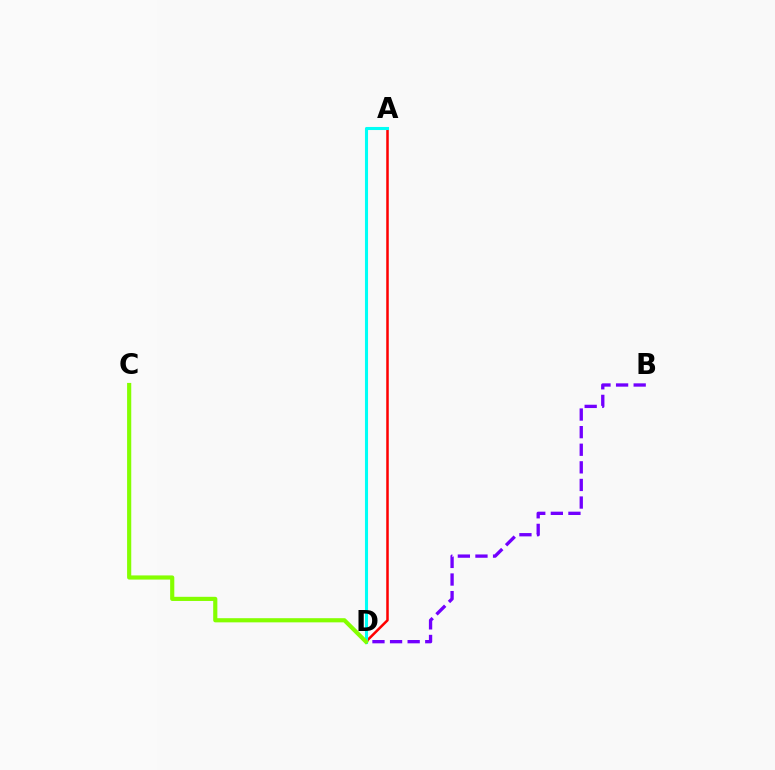{('A', 'D'): [{'color': '#ff0000', 'line_style': 'solid', 'thickness': 1.82}, {'color': '#00fff6', 'line_style': 'solid', 'thickness': 2.22}], ('B', 'D'): [{'color': '#7200ff', 'line_style': 'dashed', 'thickness': 2.39}], ('C', 'D'): [{'color': '#84ff00', 'line_style': 'solid', 'thickness': 2.99}]}